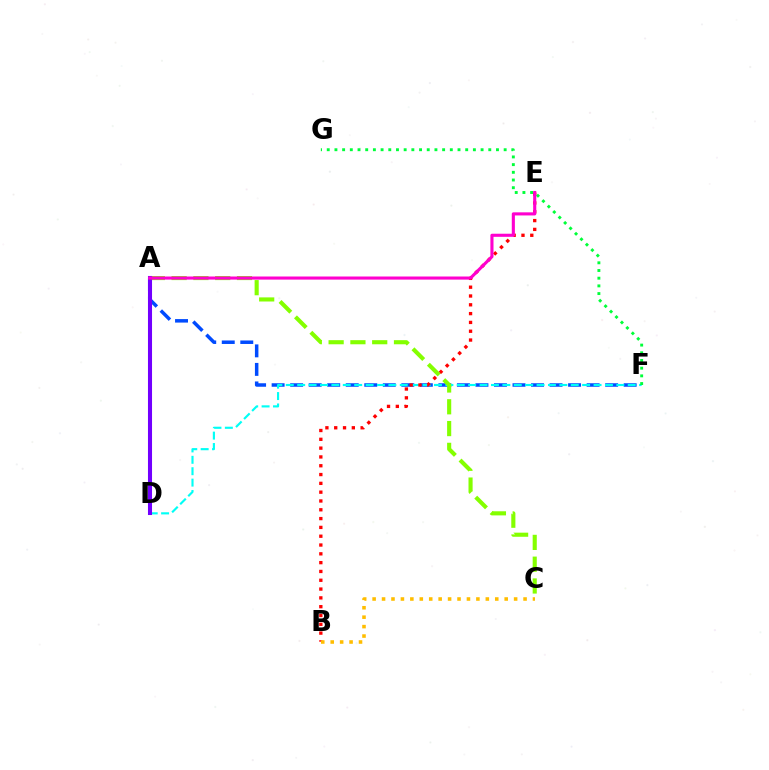{('A', 'F'): [{'color': '#004bff', 'line_style': 'dashed', 'thickness': 2.52}], ('D', 'F'): [{'color': '#00fff6', 'line_style': 'dashed', 'thickness': 1.55}], ('B', 'E'): [{'color': '#ff0000', 'line_style': 'dotted', 'thickness': 2.39}], ('A', 'C'): [{'color': '#84ff00', 'line_style': 'dashed', 'thickness': 2.96}], ('F', 'G'): [{'color': '#00ff39', 'line_style': 'dotted', 'thickness': 2.09}], ('A', 'D'): [{'color': '#7200ff', 'line_style': 'solid', 'thickness': 2.93}], ('A', 'E'): [{'color': '#ff00cf', 'line_style': 'solid', 'thickness': 2.23}], ('B', 'C'): [{'color': '#ffbd00', 'line_style': 'dotted', 'thickness': 2.56}]}